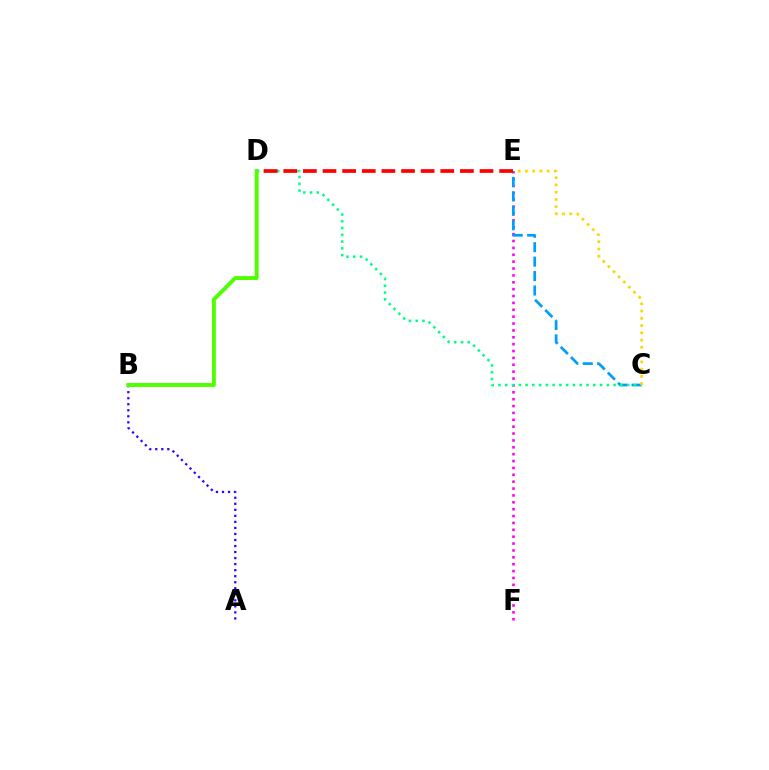{('E', 'F'): [{'color': '#ff00ed', 'line_style': 'dotted', 'thickness': 1.87}], ('C', 'E'): [{'color': '#009eff', 'line_style': 'dashed', 'thickness': 1.96}, {'color': '#ffd500', 'line_style': 'dotted', 'thickness': 1.97}], ('C', 'D'): [{'color': '#00ff86', 'line_style': 'dotted', 'thickness': 1.84}], ('A', 'B'): [{'color': '#3700ff', 'line_style': 'dotted', 'thickness': 1.64}], ('D', 'E'): [{'color': '#ff0000', 'line_style': 'dashed', 'thickness': 2.67}], ('B', 'D'): [{'color': '#4fff00', 'line_style': 'solid', 'thickness': 2.82}]}